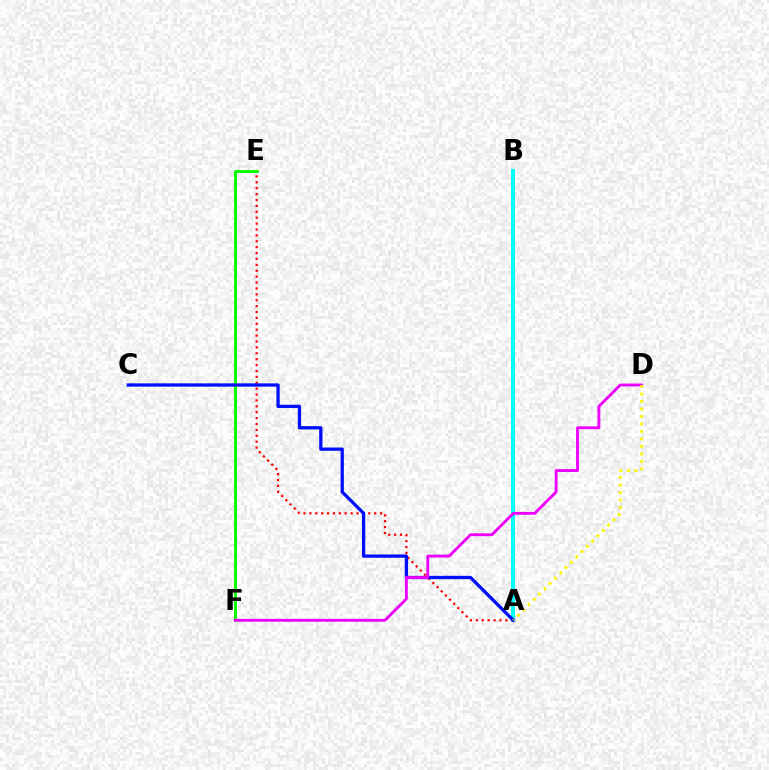{('A', 'B'): [{'color': '#00fff6', 'line_style': 'solid', 'thickness': 2.9}], ('A', 'E'): [{'color': '#ff0000', 'line_style': 'dotted', 'thickness': 1.6}], ('E', 'F'): [{'color': '#08ff00', 'line_style': 'solid', 'thickness': 2.1}], ('A', 'C'): [{'color': '#0010ff', 'line_style': 'solid', 'thickness': 2.37}], ('D', 'F'): [{'color': '#ee00ff', 'line_style': 'solid', 'thickness': 2.05}], ('A', 'D'): [{'color': '#fcf500', 'line_style': 'dotted', 'thickness': 2.04}]}